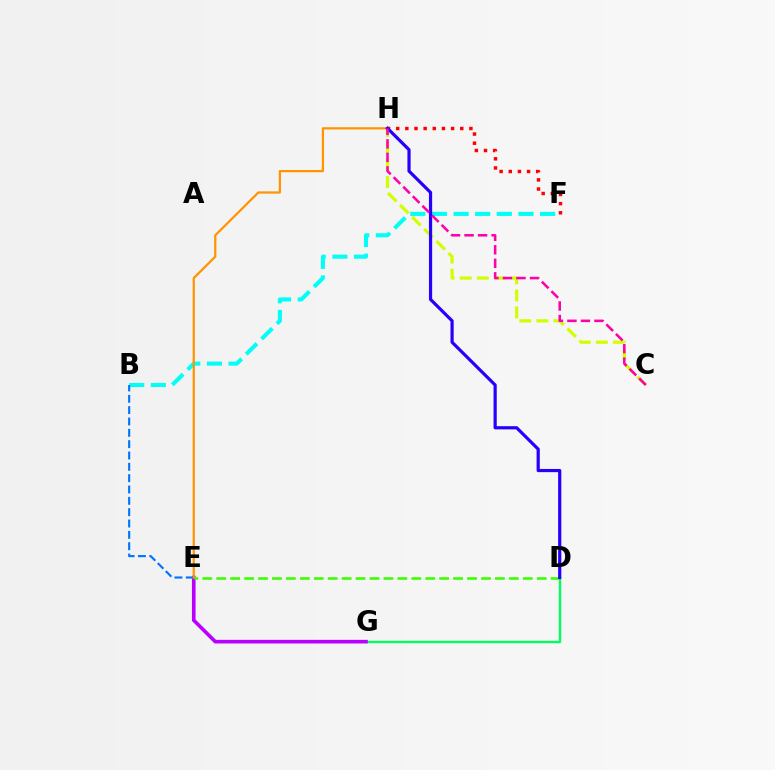{('D', 'G'): [{'color': '#00ff5c', 'line_style': 'solid', 'thickness': 1.71}], ('C', 'H'): [{'color': '#d1ff00', 'line_style': 'dashed', 'thickness': 2.32}, {'color': '#ff00ac', 'line_style': 'dashed', 'thickness': 1.84}], ('B', 'F'): [{'color': '#00fff6', 'line_style': 'dashed', 'thickness': 2.94}], ('E', 'G'): [{'color': '#b900ff', 'line_style': 'solid', 'thickness': 2.61}], ('D', 'E'): [{'color': '#3dff00', 'line_style': 'dashed', 'thickness': 1.89}], ('B', 'E'): [{'color': '#0074ff', 'line_style': 'dashed', 'thickness': 1.54}], ('E', 'H'): [{'color': '#ff9400', 'line_style': 'solid', 'thickness': 1.6}], ('F', 'H'): [{'color': '#ff0000', 'line_style': 'dotted', 'thickness': 2.49}], ('D', 'H'): [{'color': '#2500ff', 'line_style': 'solid', 'thickness': 2.3}]}